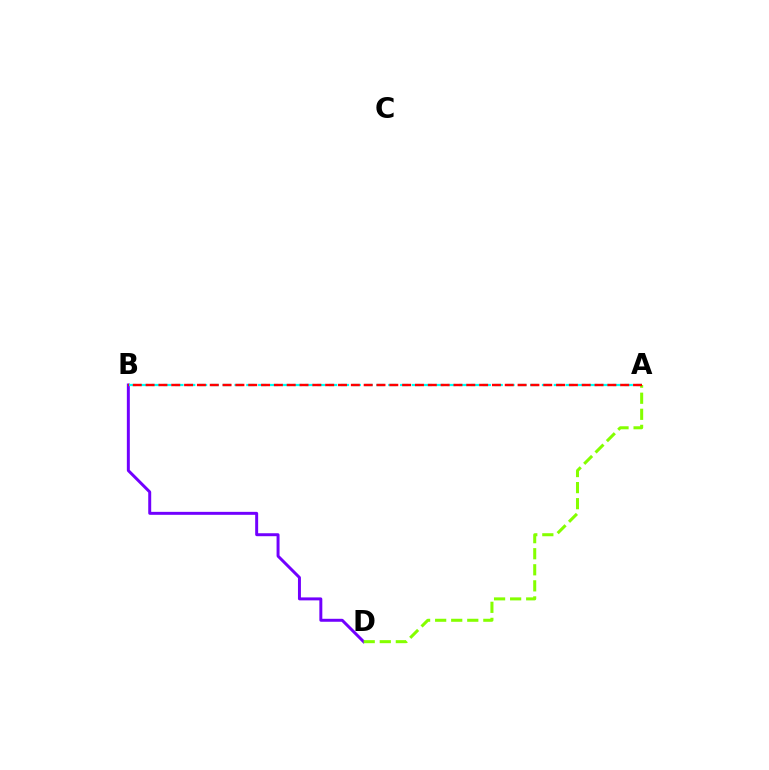{('B', 'D'): [{'color': '#7200ff', 'line_style': 'solid', 'thickness': 2.13}], ('A', 'D'): [{'color': '#84ff00', 'line_style': 'dashed', 'thickness': 2.18}], ('A', 'B'): [{'color': '#00fff6', 'line_style': 'dashed', 'thickness': 1.61}, {'color': '#ff0000', 'line_style': 'dashed', 'thickness': 1.74}]}